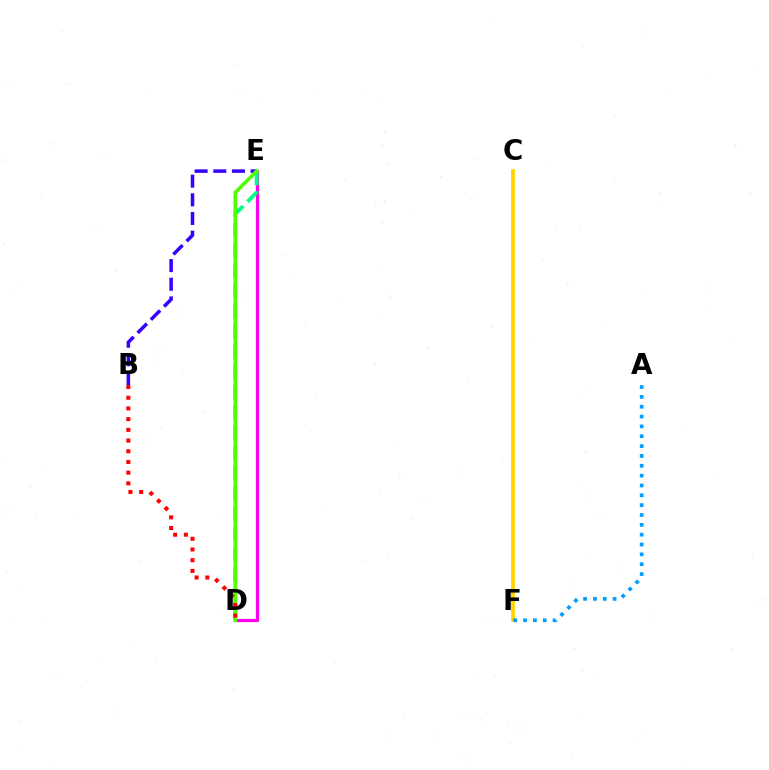{('B', 'E'): [{'color': '#3700ff', 'line_style': 'dashed', 'thickness': 2.53}], ('D', 'E'): [{'color': '#ff00ed', 'line_style': 'solid', 'thickness': 2.34}, {'color': '#00ff86', 'line_style': 'dashed', 'thickness': 2.75}, {'color': '#4fff00', 'line_style': 'solid', 'thickness': 2.59}], ('B', 'D'): [{'color': '#ff0000', 'line_style': 'dotted', 'thickness': 2.91}], ('C', 'F'): [{'color': '#ffd500', 'line_style': 'solid', 'thickness': 2.71}], ('A', 'F'): [{'color': '#009eff', 'line_style': 'dotted', 'thickness': 2.67}]}